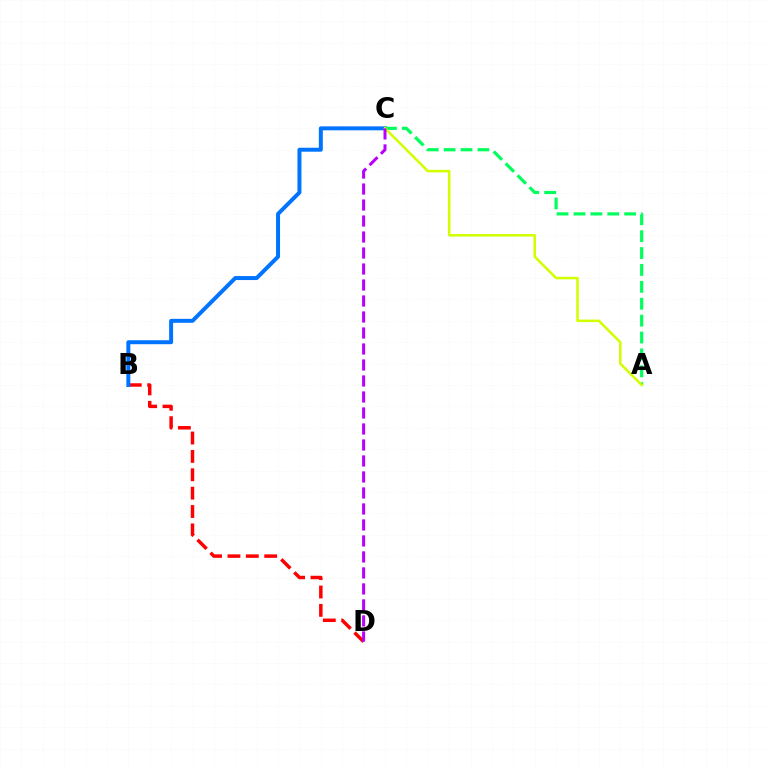{('B', 'D'): [{'color': '#ff0000', 'line_style': 'dashed', 'thickness': 2.5}], ('B', 'C'): [{'color': '#0074ff', 'line_style': 'solid', 'thickness': 2.85}], ('A', 'C'): [{'color': '#00ff5c', 'line_style': 'dashed', 'thickness': 2.3}, {'color': '#d1ff00', 'line_style': 'solid', 'thickness': 1.82}], ('C', 'D'): [{'color': '#b900ff', 'line_style': 'dashed', 'thickness': 2.17}]}